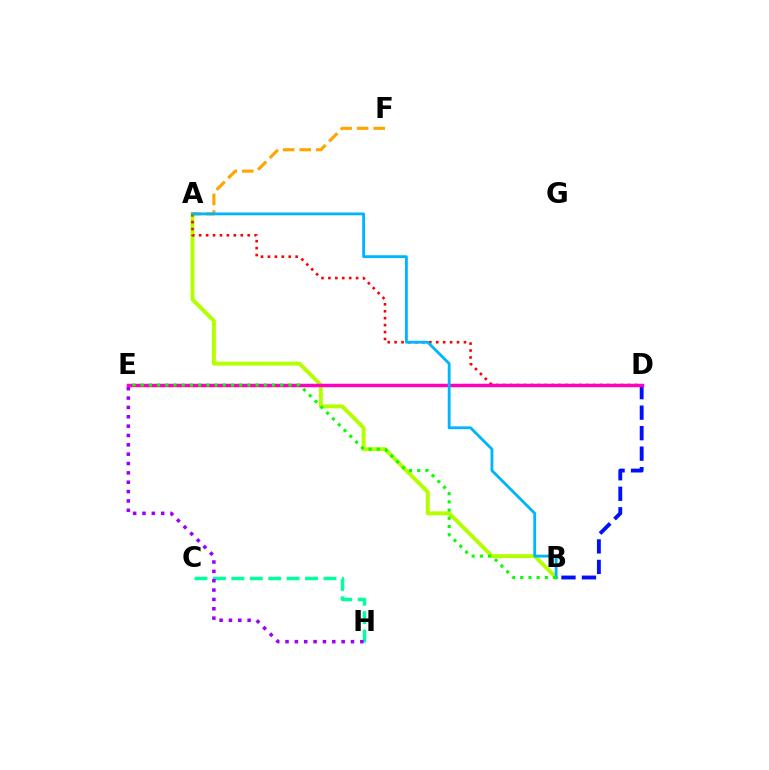{('A', 'B'): [{'color': '#b3ff00', 'line_style': 'solid', 'thickness': 2.83}, {'color': '#00b5ff', 'line_style': 'solid', 'thickness': 2.03}], ('A', 'D'): [{'color': '#ff0000', 'line_style': 'dotted', 'thickness': 1.88}], ('C', 'H'): [{'color': '#00ff9d', 'line_style': 'dashed', 'thickness': 2.5}], ('B', 'D'): [{'color': '#0010ff', 'line_style': 'dashed', 'thickness': 2.78}], ('E', 'H'): [{'color': '#9b00ff', 'line_style': 'dotted', 'thickness': 2.54}], ('A', 'F'): [{'color': '#ffa500', 'line_style': 'dashed', 'thickness': 2.25}], ('D', 'E'): [{'color': '#ff00bd', 'line_style': 'solid', 'thickness': 2.5}], ('B', 'E'): [{'color': '#08ff00', 'line_style': 'dotted', 'thickness': 2.23}]}